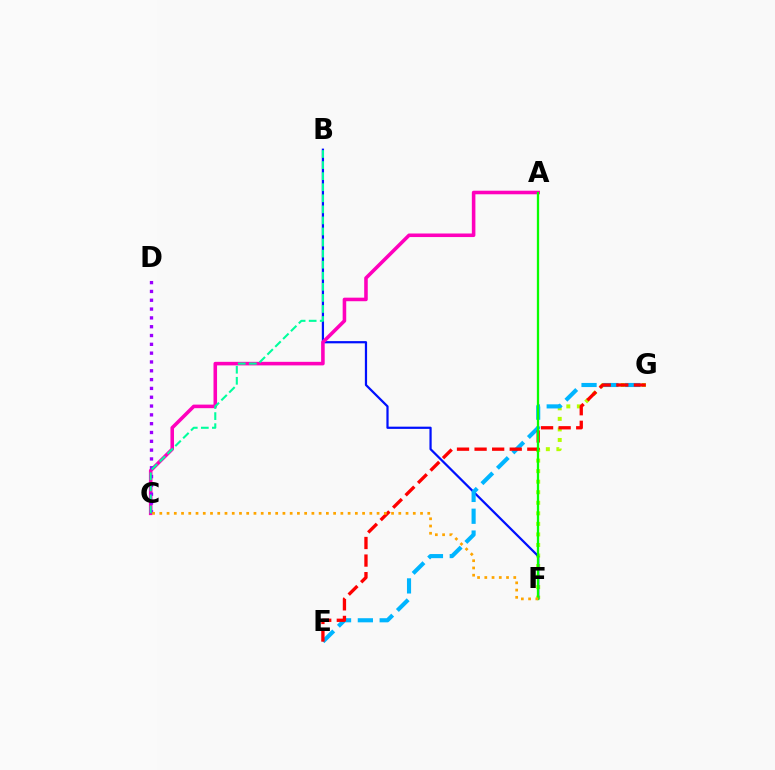{('F', 'G'): [{'color': '#b3ff00', 'line_style': 'dotted', 'thickness': 2.86}], ('B', 'F'): [{'color': '#0010ff', 'line_style': 'solid', 'thickness': 1.61}], ('E', 'G'): [{'color': '#00b5ff', 'line_style': 'dashed', 'thickness': 2.96}, {'color': '#ff0000', 'line_style': 'dashed', 'thickness': 2.39}], ('A', 'C'): [{'color': '#ff00bd', 'line_style': 'solid', 'thickness': 2.57}], ('C', 'D'): [{'color': '#9b00ff', 'line_style': 'dotted', 'thickness': 2.4}], ('A', 'F'): [{'color': '#08ff00', 'line_style': 'solid', 'thickness': 1.65}], ('B', 'C'): [{'color': '#00ff9d', 'line_style': 'dashed', 'thickness': 1.5}], ('C', 'F'): [{'color': '#ffa500', 'line_style': 'dotted', 'thickness': 1.97}]}